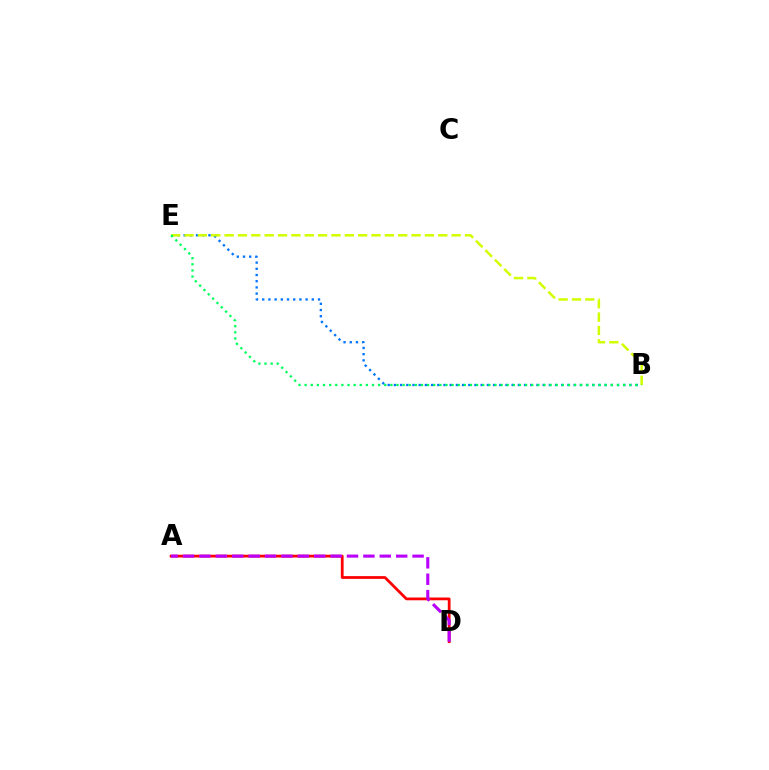{('A', 'D'): [{'color': '#ff0000', 'line_style': 'solid', 'thickness': 1.99}, {'color': '#b900ff', 'line_style': 'dashed', 'thickness': 2.23}], ('B', 'E'): [{'color': '#0074ff', 'line_style': 'dotted', 'thickness': 1.68}, {'color': '#d1ff00', 'line_style': 'dashed', 'thickness': 1.81}, {'color': '#00ff5c', 'line_style': 'dotted', 'thickness': 1.66}]}